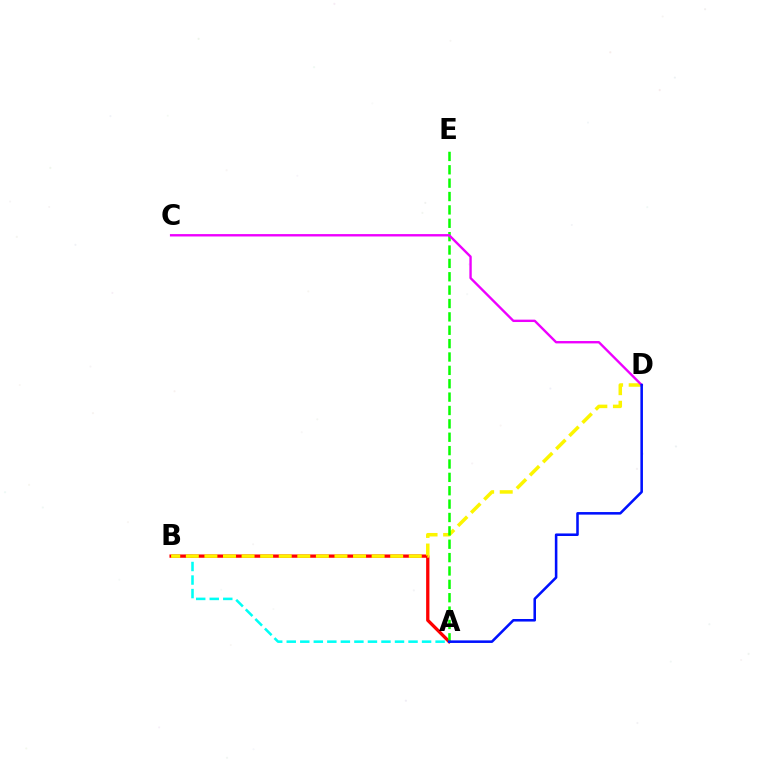{('A', 'B'): [{'color': '#00fff6', 'line_style': 'dashed', 'thickness': 1.84}, {'color': '#ff0000', 'line_style': 'solid', 'thickness': 2.37}], ('B', 'D'): [{'color': '#fcf500', 'line_style': 'dashed', 'thickness': 2.52}], ('A', 'E'): [{'color': '#08ff00', 'line_style': 'dashed', 'thickness': 1.82}], ('C', 'D'): [{'color': '#ee00ff', 'line_style': 'solid', 'thickness': 1.71}], ('A', 'D'): [{'color': '#0010ff', 'line_style': 'solid', 'thickness': 1.84}]}